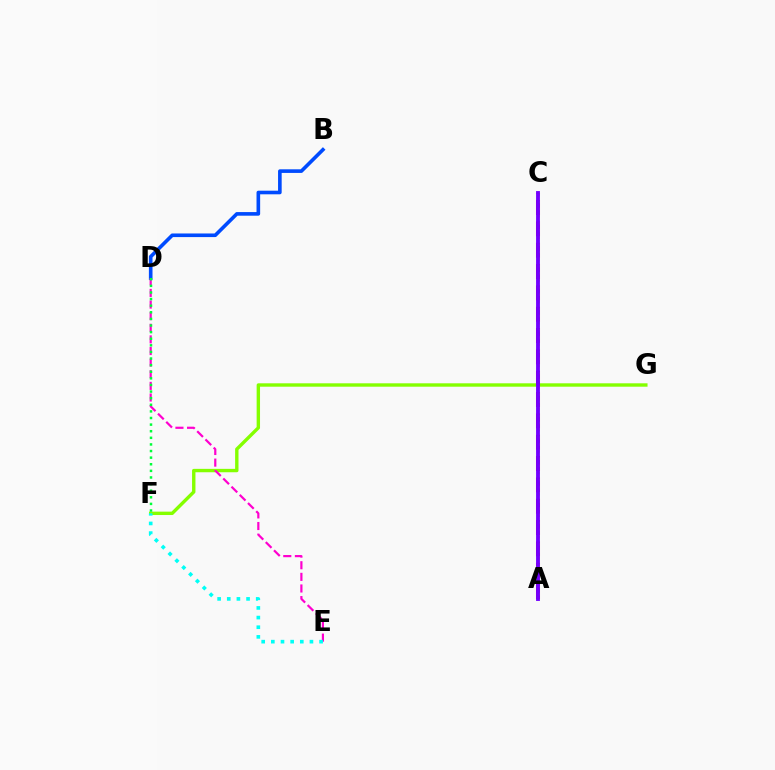{('F', 'G'): [{'color': '#84ff00', 'line_style': 'solid', 'thickness': 2.44}], ('B', 'D'): [{'color': '#004bff', 'line_style': 'solid', 'thickness': 2.61}], ('D', 'E'): [{'color': '#ff00cf', 'line_style': 'dashed', 'thickness': 1.58}], ('E', 'F'): [{'color': '#00fff6', 'line_style': 'dotted', 'thickness': 2.62}], ('A', 'C'): [{'color': '#ff0000', 'line_style': 'dashed', 'thickness': 2.9}, {'color': '#ffbd00', 'line_style': 'dotted', 'thickness': 1.94}, {'color': '#7200ff', 'line_style': 'solid', 'thickness': 2.77}], ('D', 'F'): [{'color': '#00ff39', 'line_style': 'dotted', 'thickness': 1.8}]}